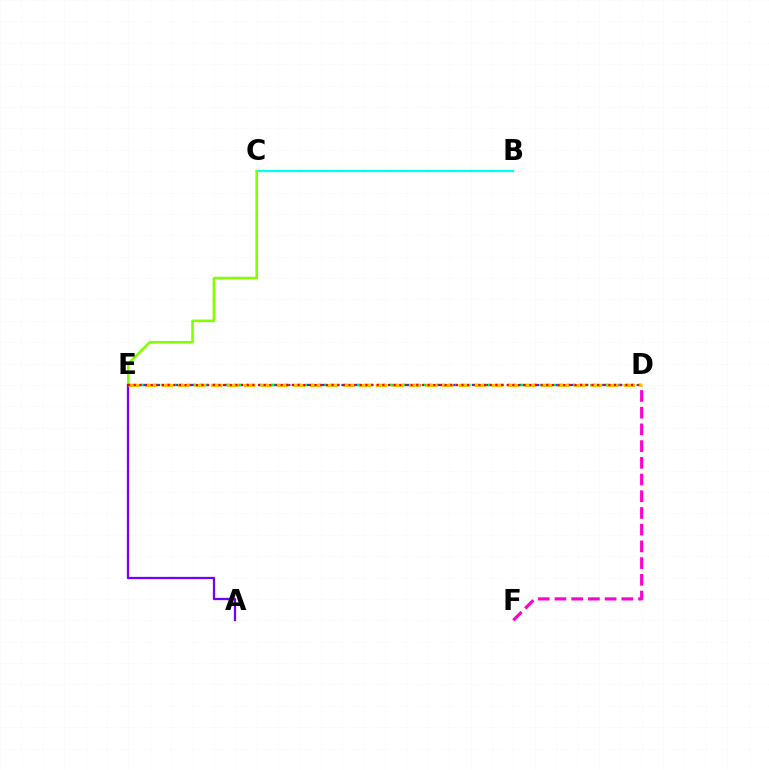{('B', 'C'): [{'color': '#00fff6', 'line_style': 'solid', 'thickness': 1.61}], ('D', 'F'): [{'color': '#ff00cf', 'line_style': 'dashed', 'thickness': 2.27}], ('D', 'E'): [{'color': '#004bff', 'line_style': 'dashed', 'thickness': 1.61}, {'color': '#00ff39', 'line_style': 'dotted', 'thickness': 1.78}, {'color': '#ffbd00', 'line_style': 'dashed', 'thickness': 2.24}, {'color': '#ff0000', 'line_style': 'dotted', 'thickness': 1.54}], ('C', 'E'): [{'color': '#84ff00', 'line_style': 'solid', 'thickness': 1.86}], ('A', 'E'): [{'color': '#7200ff', 'line_style': 'solid', 'thickness': 1.64}]}